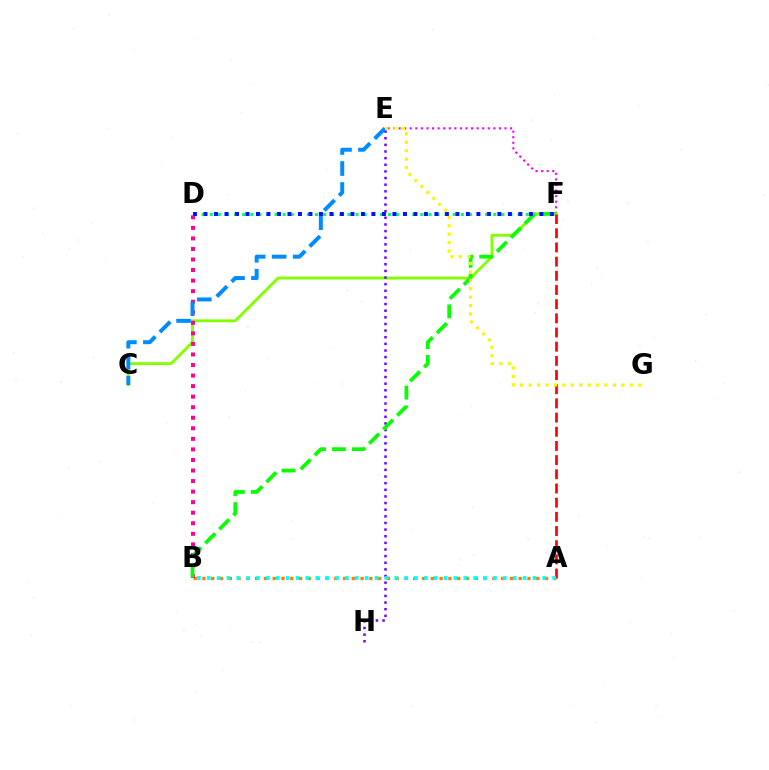{('A', 'B'): [{'color': '#ff7c00', 'line_style': 'dotted', 'thickness': 2.39}, {'color': '#00fff6', 'line_style': 'dotted', 'thickness': 2.68}], ('D', 'F'): [{'color': '#00ff74', 'line_style': 'dotted', 'thickness': 2.2}, {'color': '#0010ff', 'line_style': 'dotted', 'thickness': 2.85}], ('E', 'F'): [{'color': '#ee00ff', 'line_style': 'dotted', 'thickness': 1.51}], ('C', 'F'): [{'color': '#84ff00', 'line_style': 'solid', 'thickness': 2.07}], ('E', 'H'): [{'color': '#7200ff', 'line_style': 'dotted', 'thickness': 1.8}], ('B', 'D'): [{'color': '#ff0094', 'line_style': 'dotted', 'thickness': 2.87}], ('B', 'F'): [{'color': '#08ff00', 'line_style': 'dashed', 'thickness': 2.69}], ('A', 'F'): [{'color': '#ff0000', 'line_style': 'dashed', 'thickness': 1.93}], ('C', 'E'): [{'color': '#008cff', 'line_style': 'dashed', 'thickness': 2.86}], ('E', 'G'): [{'color': '#fcf500', 'line_style': 'dotted', 'thickness': 2.29}]}